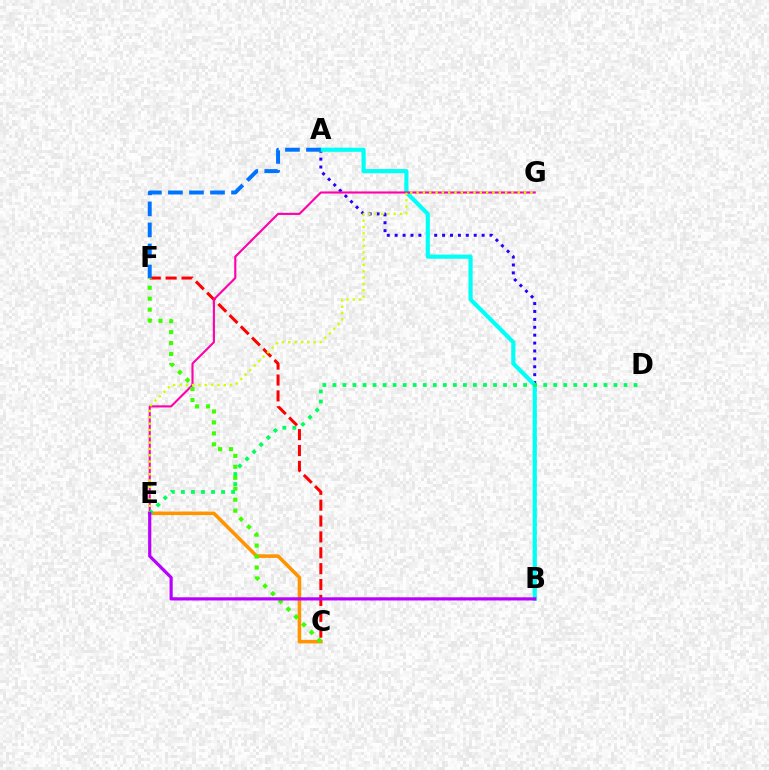{('C', 'E'): [{'color': '#ff9400', 'line_style': 'solid', 'thickness': 2.57}], ('A', 'B'): [{'color': '#2500ff', 'line_style': 'dotted', 'thickness': 2.15}, {'color': '#00fff6', 'line_style': 'solid', 'thickness': 2.99}], ('C', 'F'): [{'color': '#ff0000', 'line_style': 'dashed', 'thickness': 2.16}, {'color': '#3dff00', 'line_style': 'dotted', 'thickness': 2.98}], ('A', 'F'): [{'color': '#0074ff', 'line_style': 'dashed', 'thickness': 2.86}], ('E', 'G'): [{'color': '#ff00ac', 'line_style': 'solid', 'thickness': 1.52}, {'color': '#d1ff00', 'line_style': 'dotted', 'thickness': 1.72}], ('D', 'E'): [{'color': '#00ff5c', 'line_style': 'dotted', 'thickness': 2.73}], ('B', 'E'): [{'color': '#b900ff', 'line_style': 'solid', 'thickness': 2.29}]}